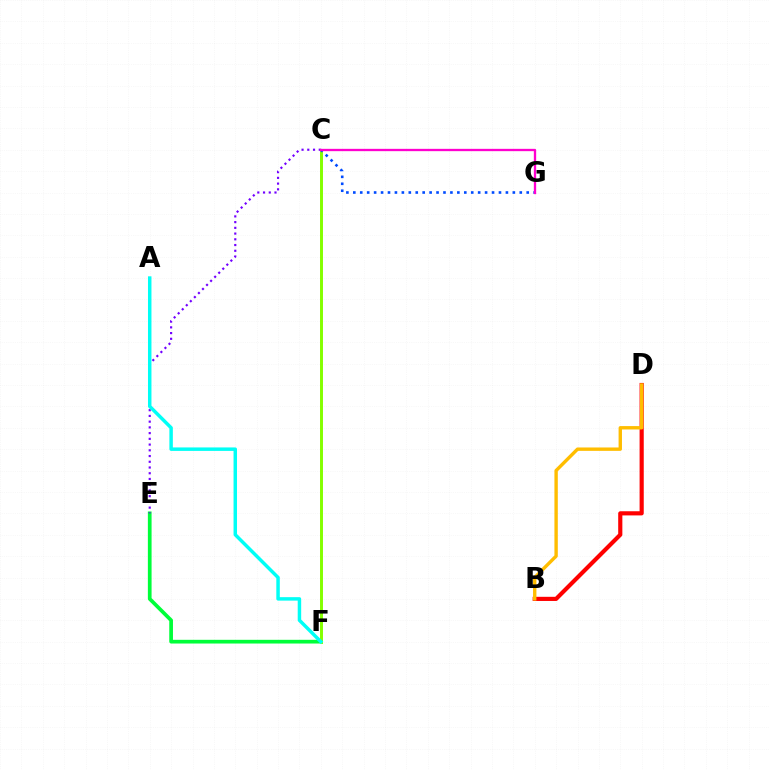{('E', 'F'): [{'color': '#00ff39', 'line_style': 'solid', 'thickness': 2.67}], ('B', 'D'): [{'color': '#ff0000', 'line_style': 'solid', 'thickness': 2.99}, {'color': '#ffbd00', 'line_style': 'solid', 'thickness': 2.43}], ('C', 'F'): [{'color': '#84ff00', 'line_style': 'solid', 'thickness': 2.13}], ('C', 'E'): [{'color': '#7200ff', 'line_style': 'dotted', 'thickness': 1.56}], ('C', 'G'): [{'color': '#004bff', 'line_style': 'dotted', 'thickness': 1.88}, {'color': '#ff00cf', 'line_style': 'solid', 'thickness': 1.67}], ('A', 'F'): [{'color': '#00fff6', 'line_style': 'solid', 'thickness': 2.5}]}